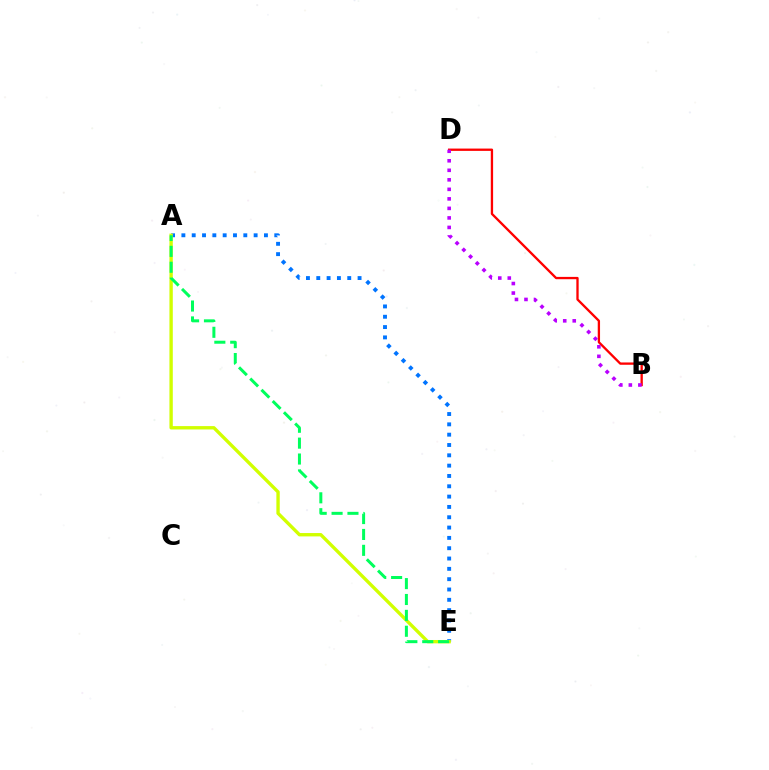{('A', 'E'): [{'color': '#0074ff', 'line_style': 'dotted', 'thickness': 2.8}, {'color': '#d1ff00', 'line_style': 'solid', 'thickness': 2.42}, {'color': '#00ff5c', 'line_style': 'dashed', 'thickness': 2.16}], ('B', 'D'): [{'color': '#ff0000', 'line_style': 'solid', 'thickness': 1.67}, {'color': '#b900ff', 'line_style': 'dotted', 'thickness': 2.59}]}